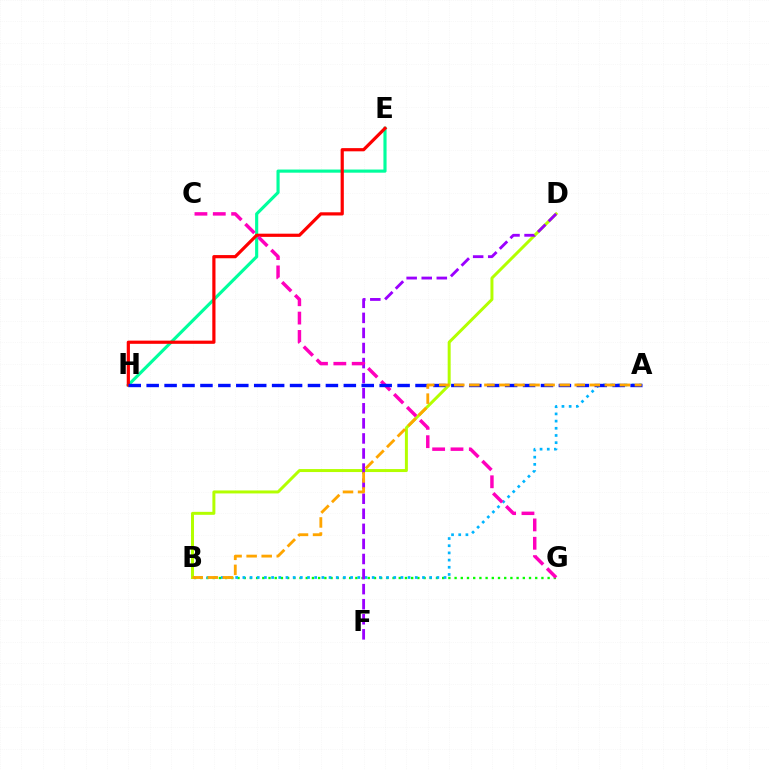{('B', 'G'): [{'color': '#08ff00', 'line_style': 'dotted', 'thickness': 1.69}], ('A', 'B'): [{'color': '#00b5ff', 'line_style': 'dotted', 'thickness': 1.95}, {'color': '#ffa500', 'line_style': 'dashed', 'thickness': 2.05}], ('B', 'D'): [{'color': '#b3ff00', 'line_style': 'solid', 'thickness': 2.15}], ('D', 'F'): [{'color': '#9b00ff', 'line_style': 'dashed', 'thickness': 2.05}], ('E', 'H'): [{'color': '#00ff9d', 'line_style': 'solid', 'thickness': 2.26}, {'color': '#ff0000', 'line_style': 'solid', 'thickness': 2.3}], ('C', 'G'): [{'color': '#ff00bd', 'line_style': 'dashed', 'thickness': 2.49}], ('A', 'H'): [{'color': '#0010ff', 'line_style': 'dashed', 'thickness': 2.43}]}